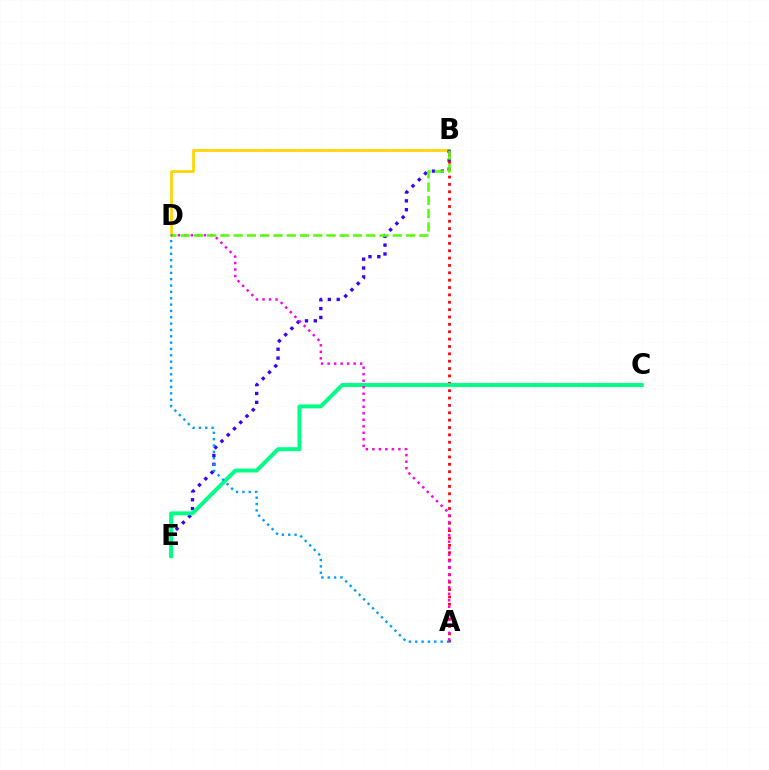{('B', 'D'): [{'color': '#ffd500', 'line_style': 'solid', 'thickness': 1.98}, {'color': '#4fff00', 'line_style': 'dashed', 'thickness': 1.8}], ('B', 'E'): [{'color': '#3700ff', 'line_style': 'dotted', 'thickness': 2.41}], ('A', 'B'): [{'color': '#ff0000', 'line_style': 'dotted', 'thickness': 2.0}], ('C', 'E'): [{'color': '#00ff86', 'line_style': 'solid', 'thickness': 2.84}], ('A', 'D'): [{'color': '#ff00ed', 'line_style': 'dotted', 'thickness': 1.77}, {'color': '#009eff', 'line_style': 'dotted', 'thickness': 1.72}]}